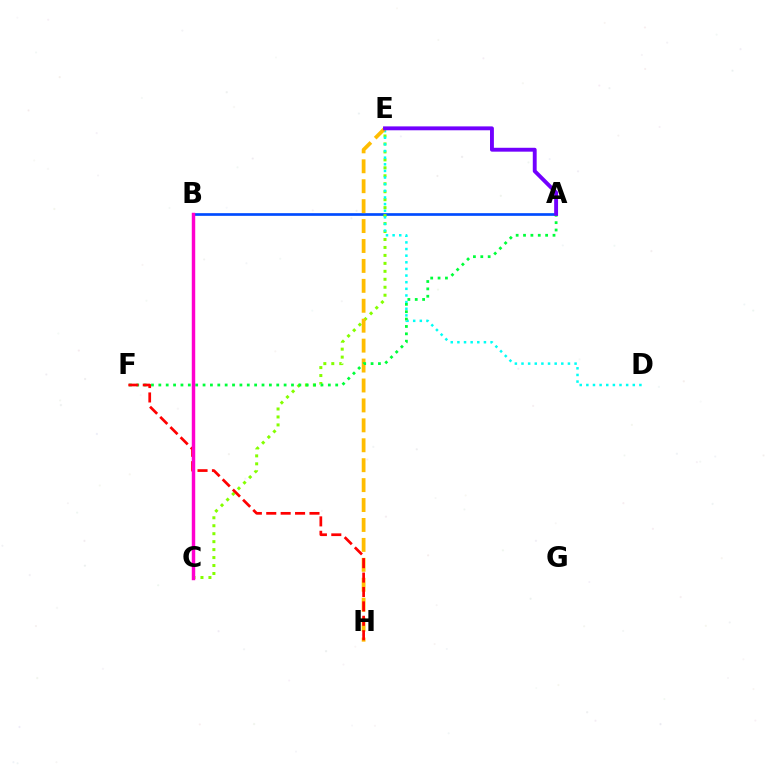{('A', 'B'): [{'color': '#004bff', 'line_style': 'solid', 'thickness': 1.93}], ('C', 'E'): [{'color': '#84ff00', 'line_style': 'dotted', 'thickness': 2.16}], ('D', 'E'): [{'color': '#00fff6', 'line_style': 'dotted', 'thickness': 1.8}], ('E', 'H'): [{'color': '#ffbd00', 'line_style': 'dashed', 'thickness': 2.71}], ('A', 'F'): [{'color': '#00ff39', 'line_style': 'dotted', 'thickness': 2.0}], ('A', 'E'): [{'color': '#7200ff', 'line_style': 'solid', 'thickness': 2.8}], ('F', 'H'): [{'color': '#ff0000', 'line_style': 'dashed', 'thickness': 1.96}], ('B', 'C'): [{'color': '#ff00cf', 'line_style': 'solid', 'thickness': 2.48}]}